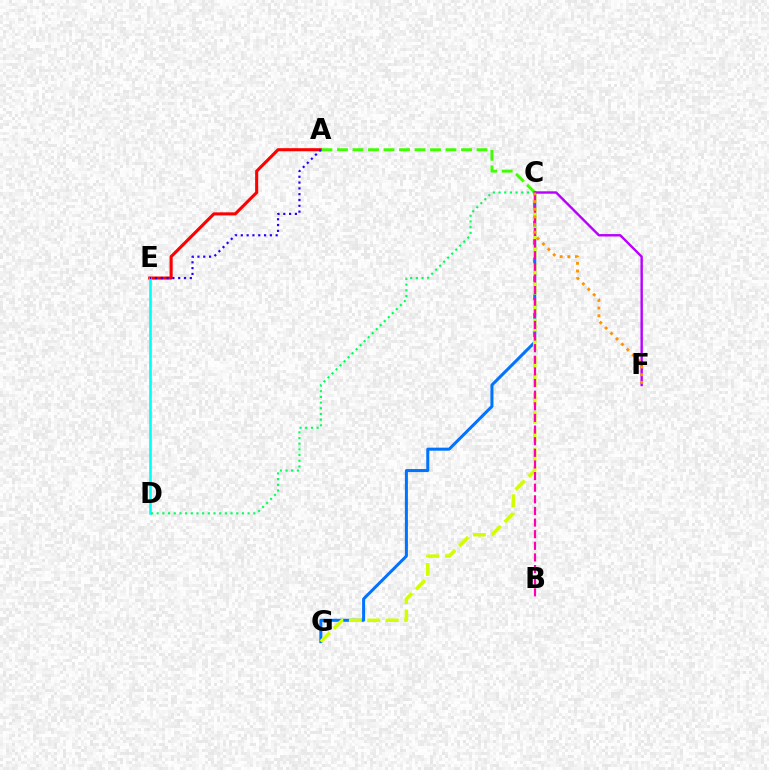{('A', 'E'): [{'color': '#ff0000', 'line_style': 'solid', 'thickness': 2.22}, {'color': '#2500ff', 'line_style': 'dotted', 'thickness': 1.58}], ('C', 'G'): [{'color': '#0074ff', 'line_style': 'solid', 'thickness': 2.18}, {'color': '#d1ff00', 'line_style': 'dashed', 'thickness': 2.51}], ('A', 'C'): [{'color': '#3dff00', 'line_style': 'dashed', 'thickness': 2.11}], ('D', 'E'): [{'color': '#00fff6', 'line_style': 'solid', 'thickness': 1.9}], ('C', 'D'): [{'color': '#00ff5c', 'line_style': 'dotted', 'thickness': 1.54}], ('C', 'F'): [{'color': '#b900ff', 'line_style': 'solid', 'thickness': 1.73}, {'color': '#ff9400', 'line_style': 'dotted', 'thickness': 2.08}], ('B', 'C'): [{'color': '#ff00ac', 'line_style': 'dashed', 'thickness': 1.58}]}